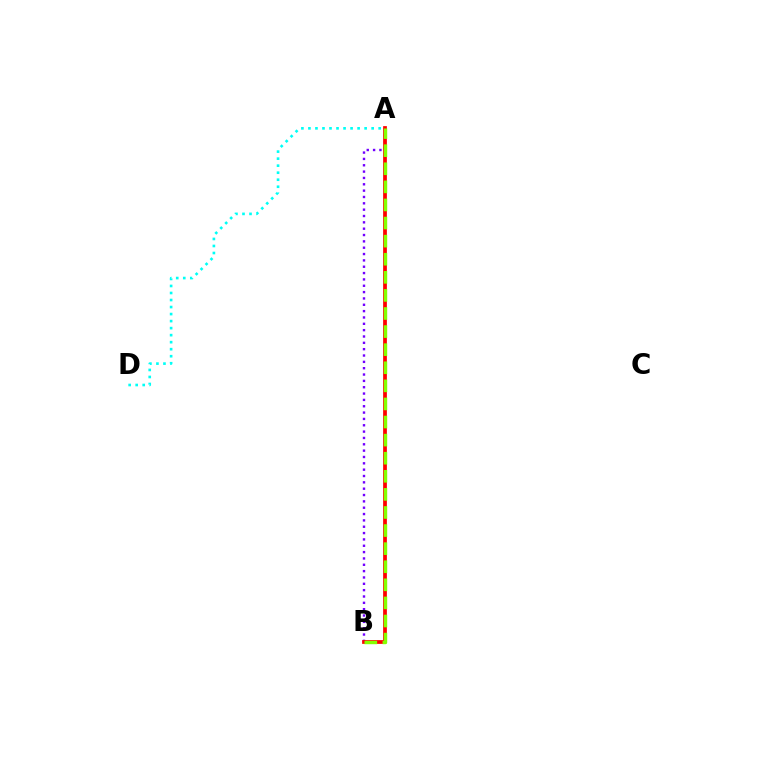{('A', 'B'): [{'color': '#7200ff', 'line_style': 'dotted', 'thickness': 1.72}, {'color': '#ff0000', 'line_style': 'solid', 'thickness': 2.69}, {'color': '#84ff00', 'line_style': 'dashed', 'thickness': 2.46}], ('A', 'D'): [{'color': '#00fff6', 'line_style': 'dotted', 'thickness': 1.91}]}